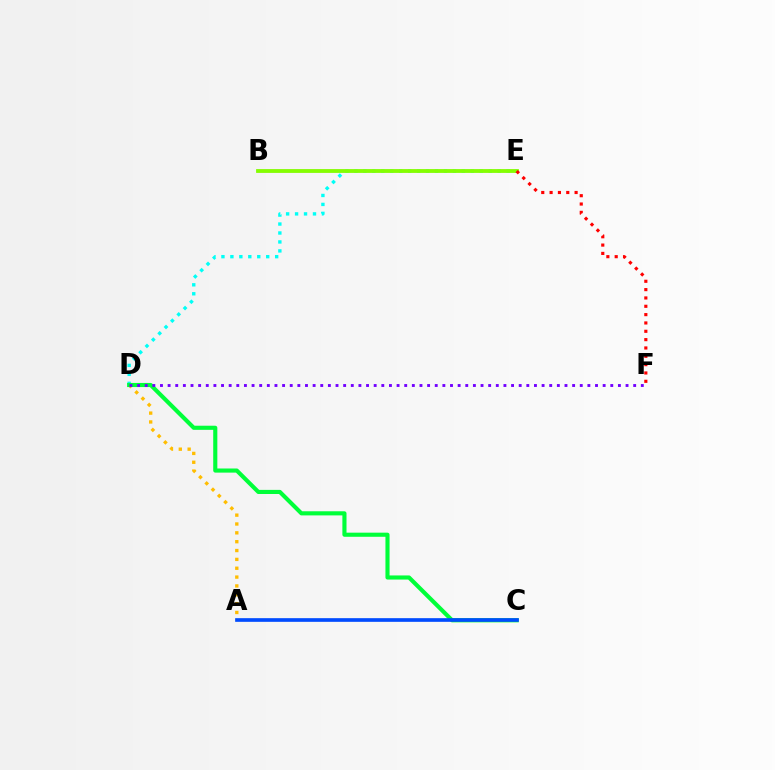{('B', 'E'): [{'color': '#ff00cf', 'line_style': 'solid', 'thickness': 1.61}, {'color': '#84ff00', 'line_style': 'solid', 'thickness': 2.73}], ('A', 'D'): [{'color': '#ffbd00', 'line_style': 'dotted', 'thickness': 2.4}], ('D', 'E'): [{'color': '#00fff6', 'line_style': 'dotted', 'thickness': 2.43}], ('E', 'F'): [{'color': '#ff0000', 'line_style': 'dotted', 'thickness': 2.26}], ('C', 'D'): [{'color': '#00ff39', 'line_style': 'solid', 'thickness': 2.97}], ('D', 'F'): [{'color': '#7200ff', 'line_style': 'dotted', 'thickness': 2.07}], ('A', 'C'): [{'color': '#004bff', 'line_style': 'solid', 'thickness': 2.64}]}